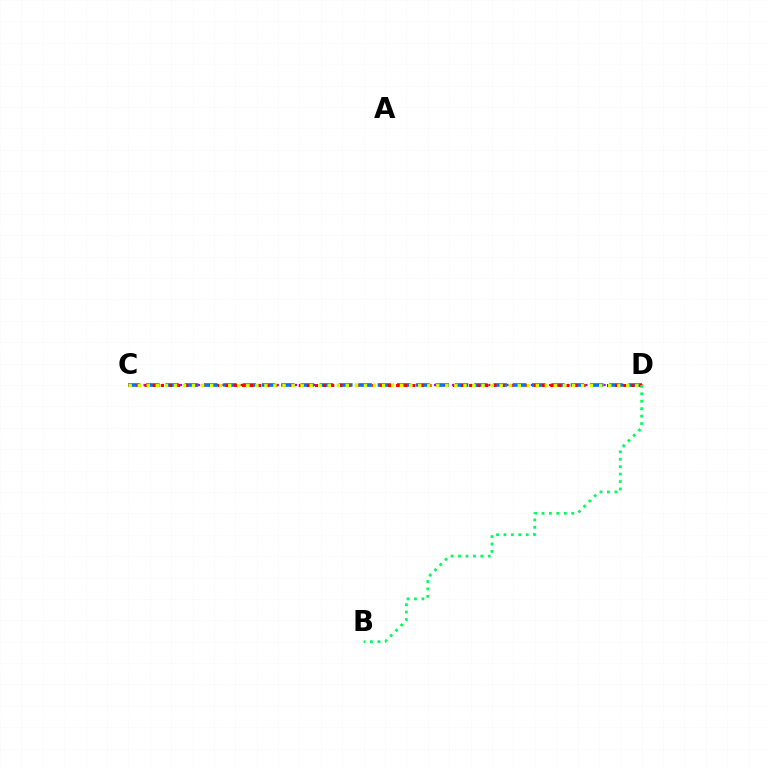{('C', 'D'): [{'color': '#b900ff', 'line_style': 'dotted', 'thickness': 1.64}, {'color': '#0074ff', 'line_style': 'dashed', 'thickness': 2.62}, {'color': '#ff0000', 'line_style': 'dotted', 'thickness': 2.2}, {'color': '#d1ff00', 'line_style': 'dotted', 'thickness': 2.46}], ('B', 'D'): [{'color': '#00ff5c', 'line_style': 'dotted', 'thickness': 2.02}]}